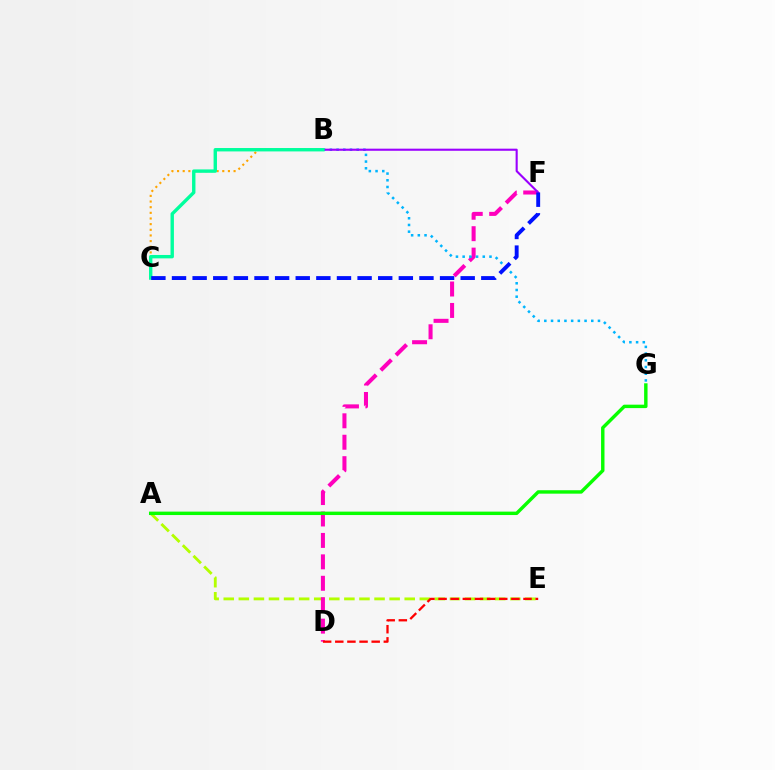{('A', 'E'): [{'color': '#b3ff00', 'line_style': 'dashed', 'thickness': 2.05}], ('D', 'F'): [{'color': '#ff00bd', 'line_style': 'dashed', 'thickness': 2.91}], ('B', 'C'): [{'color': '#ffa500', 'line_style': 'dotted', 'thickness': 1.54}, {'color': '#00ff9d', 'line_style': 'solid', 'thickness': 2.44}], ('D', 'E'): [{'color': '#ff0000', 'line_style': 'dashed', 'thickness': 1.65}], ('B', 'G'): [{'color': '#00b5ff', 'line_style': 'dotted', 'thickness': 1.82}], ('B', 'F'): [{'color': '#9b00ff', 'line_style': 'solid', 'thickness': 1.52}], ('C', 'F'): [{'color': '#0010ff', 'line_style': 'dashed', 'thickness': 2.8}], ('A', 'G'): [{'color': '#08ff00', 'line_style': 'solid', 'thickness': 2.46}]}